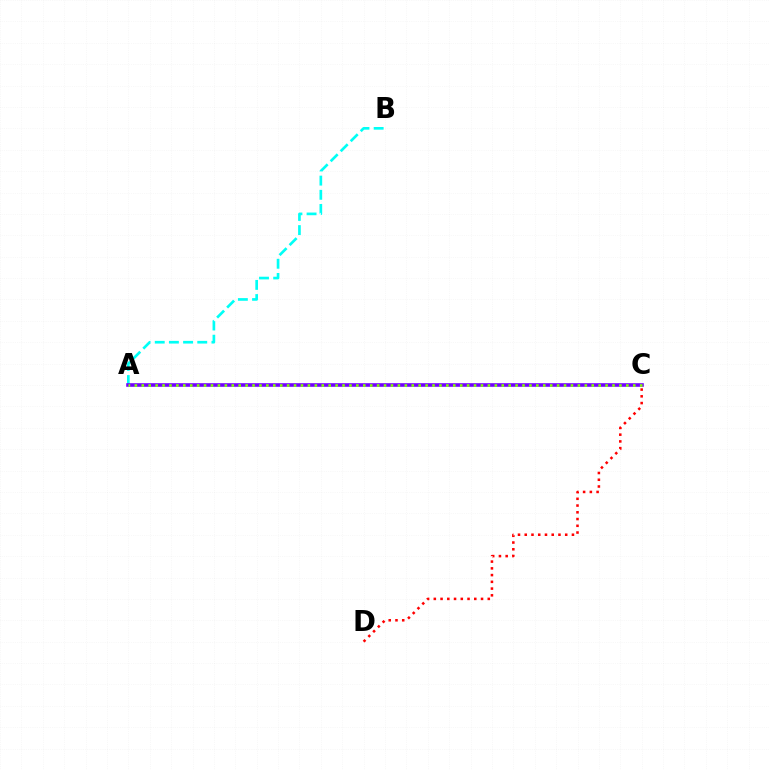{('C', 'D'): [{'color': '#ff0000', 'line_style': 'dotted', 'thickness': 1.83}], ('A', 'B'): [{'color': '#00fff6', 'line_style': 'dashed', 'thickness': 1.93}], ('A', 'C'): [{'color': '#7200ff', 'line_style': 'solid', 'thickness': 2.59}, {'color': '#84ff00', 'line_style': 'dotted', 'thickness': 1.88}]}